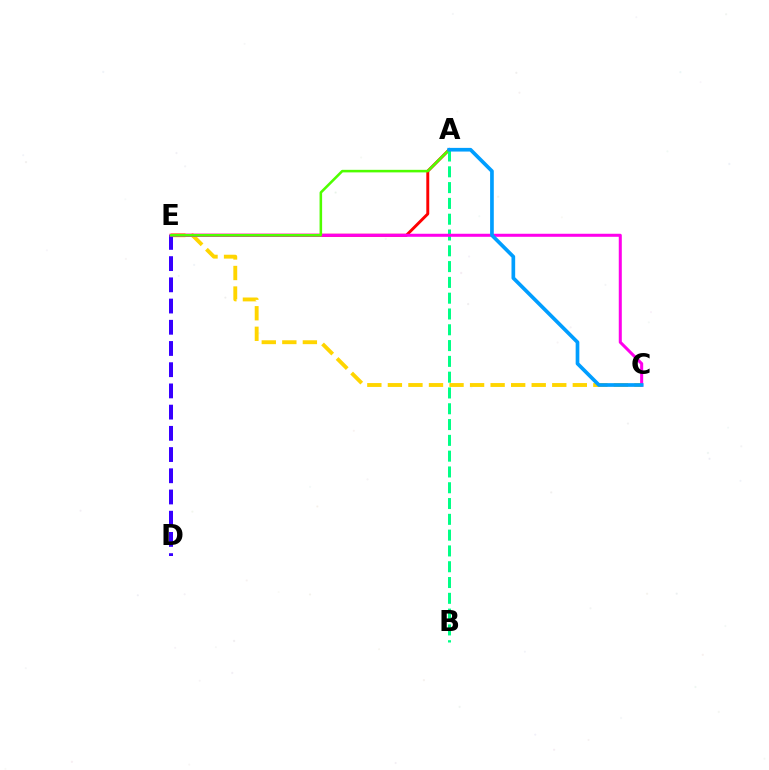{('C', 'E'): [{'color': '#ffd500', 'line_style': 'dashed', 'thickness': 2.79}, {'color': '#ff00ed', 'line_style': 'solid', 'thickness': 2.18}], ('A', 'E'): [{'color': '#ff0000', 'line_style': 'solid', 'thickness': 2.1}, {'color': '#4fff00', 'line_style': 'solid', 'thickness': 1.84}], ('A', 'B'): [{'color': '#00ff86', 'line_style': 'dashed', 'thickness': 2.15}], ('D', 'E'): [{'color': '#3700ff', 'line_style': 'dashed', 'thickness': 2.88}], ('A', 'C'): [{'color': '#009eff', 'line_style': 'solid', 'thickness': 2.65}]}